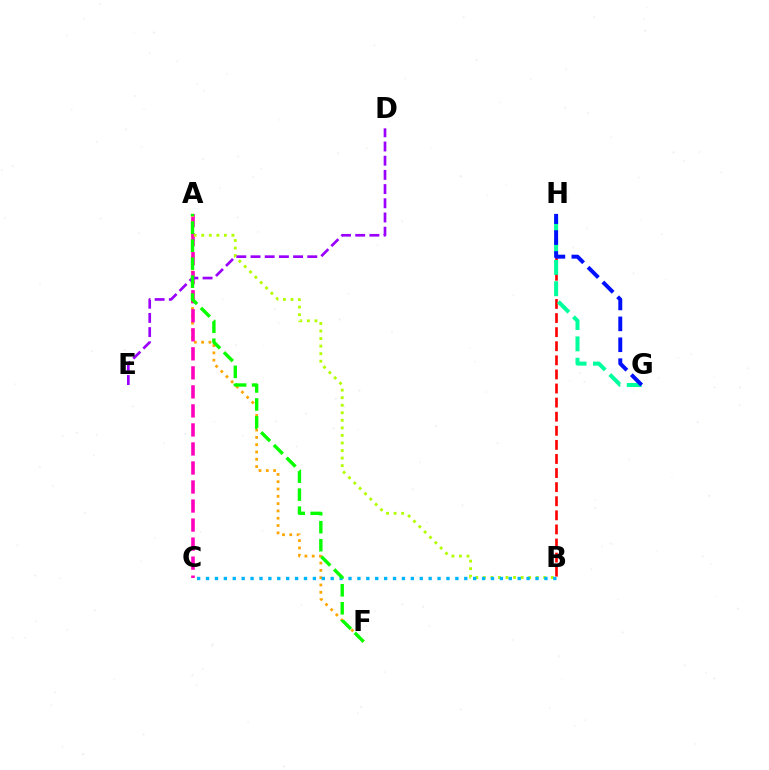{('B', 'H'): [{'color': '#ff0000', 'line_style': 'dashed', 'thickness': 1.91}], ('A', 'F'): [{'color': '#ffa500', 'line_style': 'dotted', 'thickness': 1.98}, {'color': '#08ff00', 'line_style': 'dashed', 'thickness': 2.44}], ('G', 'H'): [{'color': '#00ff9d', 'line_style': 'dashed', 'thickness': 2.9}, {'color': '#0010ff', 'line_style': 'dashed', 'thickness': 2.84}], ('A', 'C'): [{'color': '#ff00bd', 'line_style': 'dashed', 'thickness': 2.58}], ('A', 'B'): [{'color': '#b3ff00', 'line_style': 'dotted', 'thickness': 2.05}], ('B', 'C'): [{'color': '#00b5ff', 'line_style': 'dotted', 'thickness': 2.42}], ('D', 'E'): [{'color': '#9b00ff', 'line_style': 'dashed', 'thickness': 1.93}]}